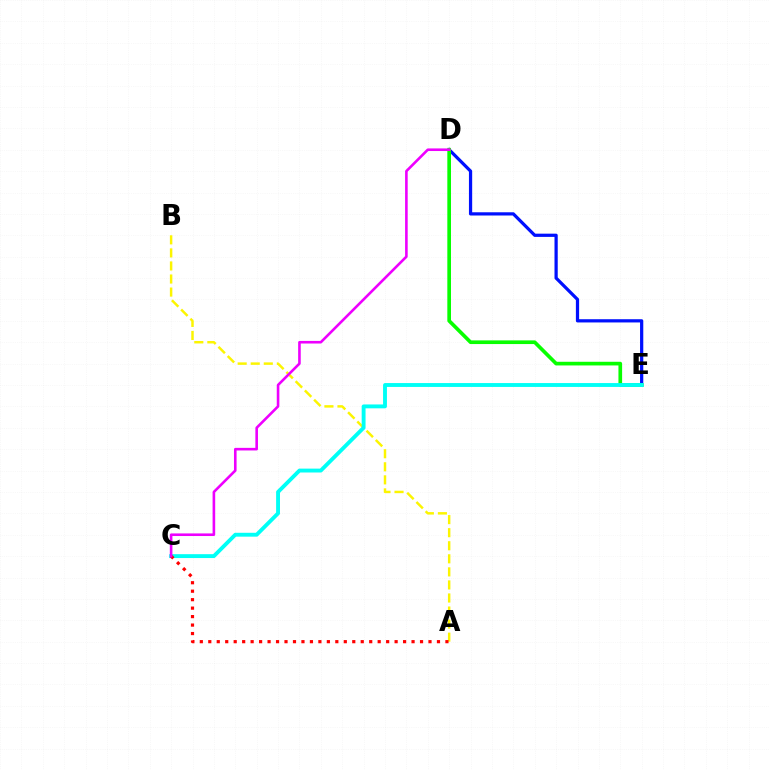{('D', 'E'): [{'color': '#0010ff', 'line_style': 'solid', 'thickness': 2.33}, {'color': '#08ff00', 'line_style': 'solid', 'thickness': 2.64}], ('A', 'B'): [{'color': '#fcf500', 'line_style': 'dashed', 'thickness': 1.77}], ('C', 'E'): [{'color': '#00fff6', 'line_style': 'solid', 'thickness': 2.79}], ('A', 'C'): [{'color': '#ff0000', 'line_style': 'dotted', 'thickness': 2.3}], ('C', 'D'): [{'color': '#ee00ff', 'line_style': 'solid', 'thickness': 1.88}]}